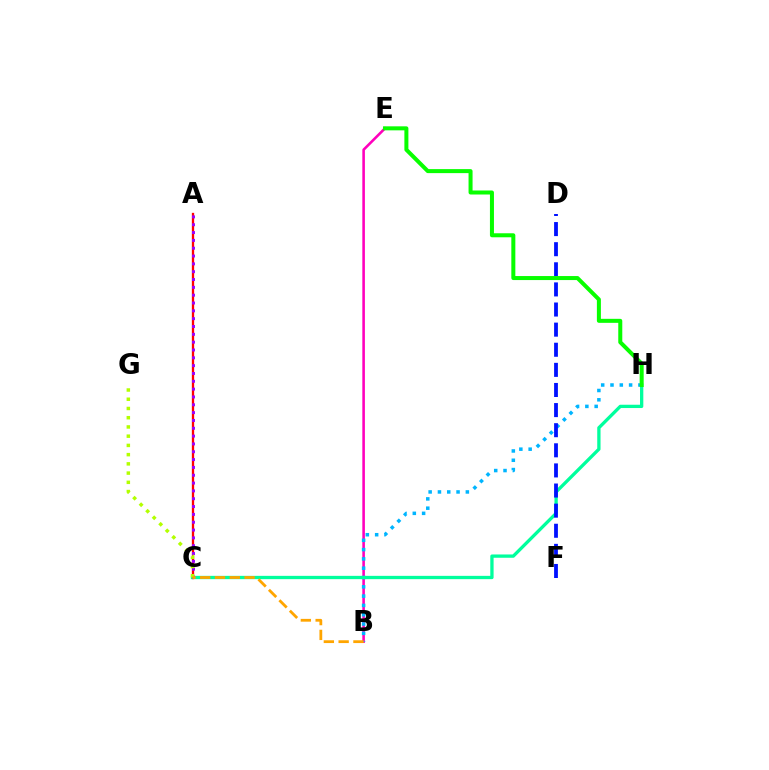{('B', 'E'): [{'color': '#ff00bd', 'line_style': 'solid', 'thickness': 1.86}], ('B', 'H'): [{'color': '#00b5ff', 'line_style': 'dotted', 'thickness': 2.53}], ('A', 'C'): [{'color': '#ff0000', 'line_style': 'solid', 'thickness': 1.66}, {'color': '#9b00ff', 'line_style': 'dotted', 'thickness': 2.13}], ('C', 'H'): [{'color': '#00ff9d', 'line_style': 'solid', 'thickness': 2.37}], ('C', 'G'): [{'color': '#b3ff00', 'line_style': 'dotted', 'thickness': 2.51}], ('D', 'F'): [{'color': '#0010ff', 'line_style': 'dashed', 'thickness': 2.73}], ('B', 'C'): [{'color': '#ffa500', 'line_style': 'dashed', 'thickness': 2.01}], ('E', 'H'): [{'color': '#08ff00', 'line_style': 'solid', 'thickness': 2.89}]}